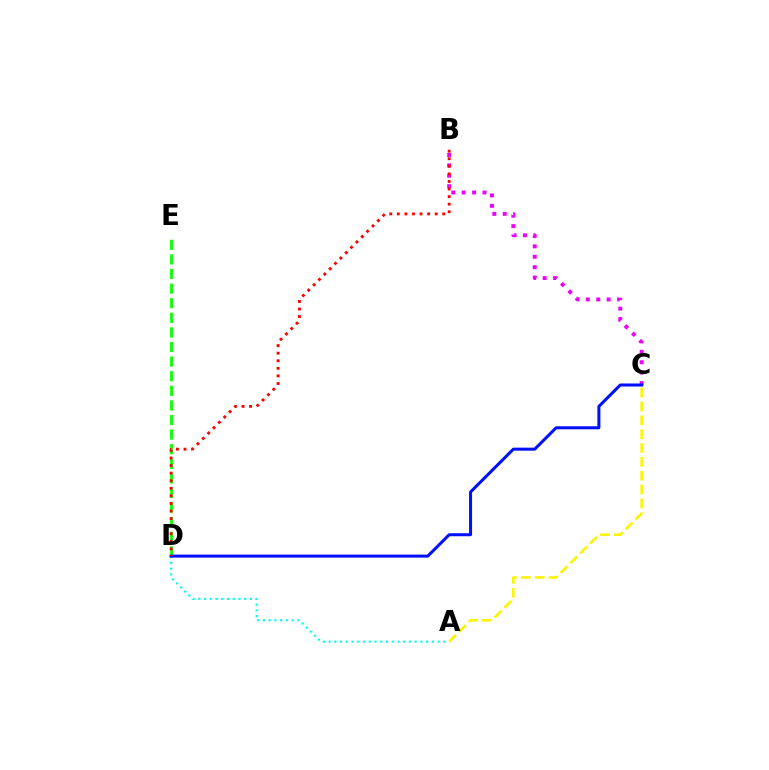{('B', 'C'): [{'color': '#ee00ff', 'line_style': 'dotted', 'thickness': 2.83}], ('A', 'C'): [{'color': '#fcf500', 'line_style': 'dashed', 'thickness': 1.88}], ('A', 'D'): [{'color': '#00fff6', 'line_style': 'dotted', 'thickness': 1.56}], ('D', 'E'): [{'color': '#08ff00', 'line_style': 'dashed', 'thickness': 1.98}], ('C', 'D'): [{'color': '#0010ff', 'line_style': 'solid', 'thickness': 2.18}], ('B', 'D'): [{'color': '#ff0000', 'line_style': 'dotted', 'thickness': 2.06}]}